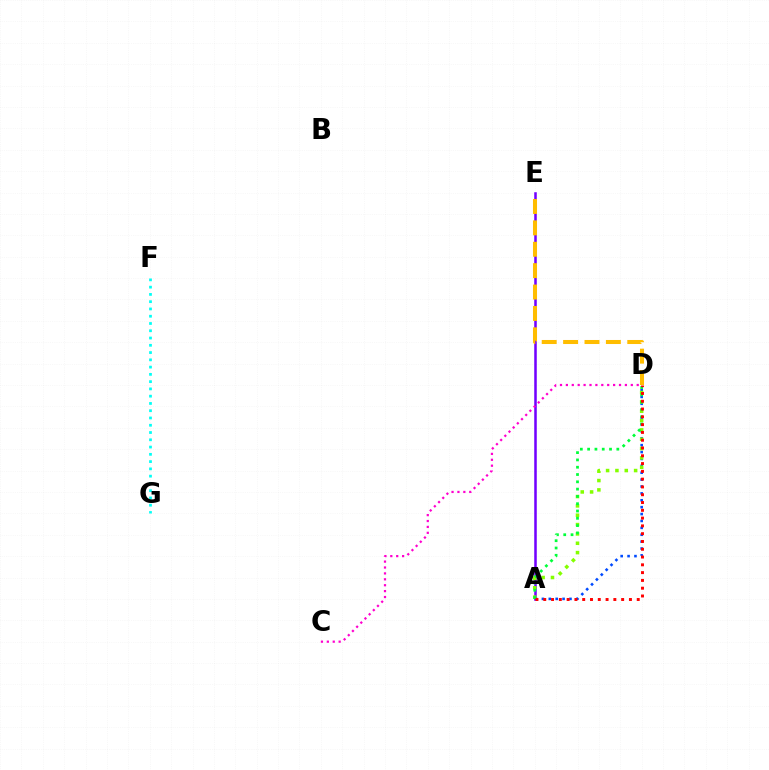{('A', 'D'): [{'color': '#004bff', 'line_style': 'dotted', 'thickness': 1.87}, {'color': '#84ff00', 'line_style': 'dotted', 'thickness': 2.54}, {'color': '#00ff39', 'line_style': 'dotted', 'thickness': 1.98}, {'color': '#ff0000', 'line_style': 'dotted', 'thickness': 2.12}], ('A', 'E'): [{'color': '#7200ff', 'line_style': 'solid', 'thickness': 1.82}], ('C', 'D'): [{'color': '#ff00cf', 'line_style': 'dotted', 'thickness': 1.6}], ('F', 'G'): [{'color': '#00fff6', 'line_style': 'dotted', 'thickness': 1.97}], ('D', 'E'): [{'color': '#ffbd00', 'line_style': 'dashed', 'thickness': 2.91}]}